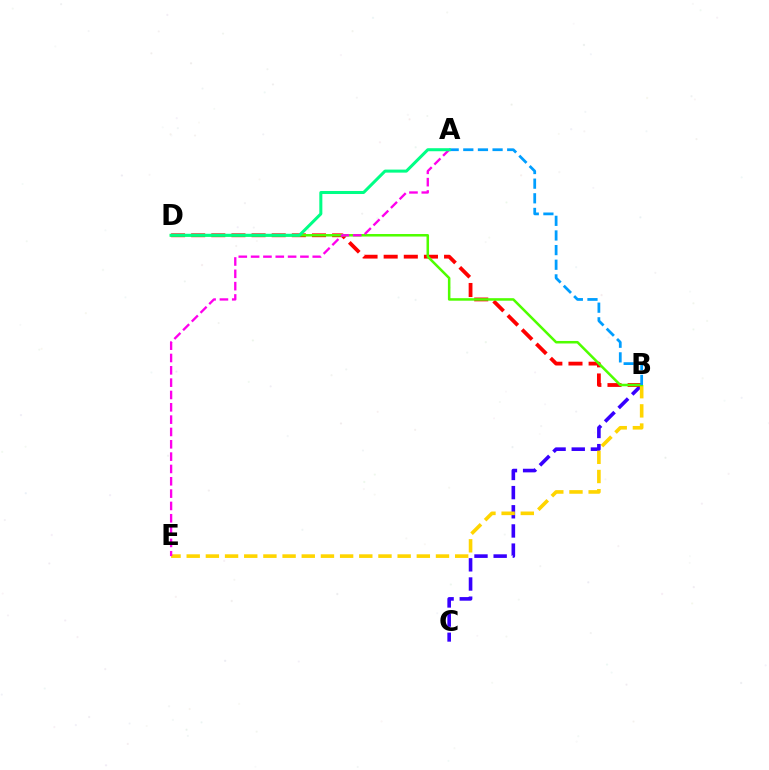{('B', 'C'): [{'color': '#3700ff', 'line_style': 'dashed', 'thickness': 2.6}], ('B', 'D'): [{'color': '#ff0000', 'line_style': 'dashed', 'thickness': 2.74}, {'color': '#4fff00', 'line_style': 'solid', 'thickness': 1.82}], ('B', 'E'): [{'color': '#ffd500', 'line_style': 'dashed', 'thickness': 2.61}], ('A', 'E'): [{'color': '#ff00ed', 'line_style': 'dashed', 'thickness': 1.67}], ('A', 'B'): [{'color': '#009eff', 'line_style': 'dashed', 'thickness': 1.99}], ('A', 'D'): [{'color': '#00ff86', 'line_style': 'solid', 'thickness': 2.18}]}